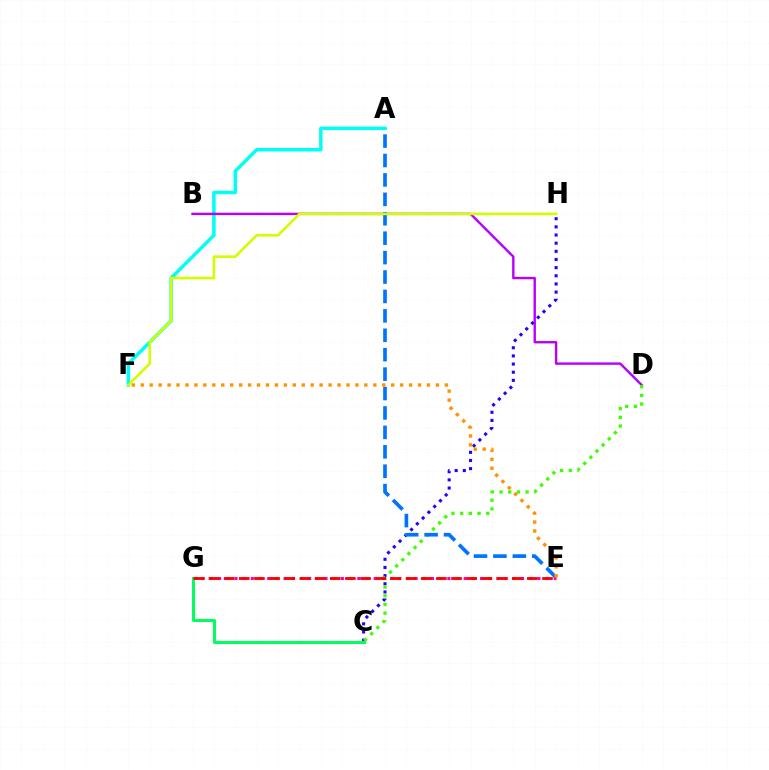{('A', 'F'): [{'color': '#00fff6', 'line_style': 'solid', 'thickness': 2.51}], ('B', 'D'): [{'color': '#b900ff', 'line_style': 'solid', 'thickness': 1.73}], ('C', 'H'): [{'color': '#2500ff', 'line_style': 'dotted', 'thickness': 2.22}], ('C', 'D'): [{'color': '#3dff00', 'line_style': 'dotted', 'thickness': 2.36}], ('A', 'E'): [{'color': '#0074ff', 'line_style': 'dashed', 'thickness': 2.64}], ('E', 'G'): [{'color': '#ff00ac', 'line_style': 'dotted', 'thickness': 2.22}, {'color': '#ff0000', 'line_style': 'dashed', 'thickness': 2.06}], ('E', 'F'): [{'color': '#ff9400', 'line_style': 'dotted', 'thickness': 2.43}], ('C', 'G'): [{'color': '#00ff5c', 'line_style': 'solid', 'thickness': 2.14}], ('F', 'H'): [{'color': '#d1ff00', 'line_style': 'solid', 'thickness': 1.88}]}